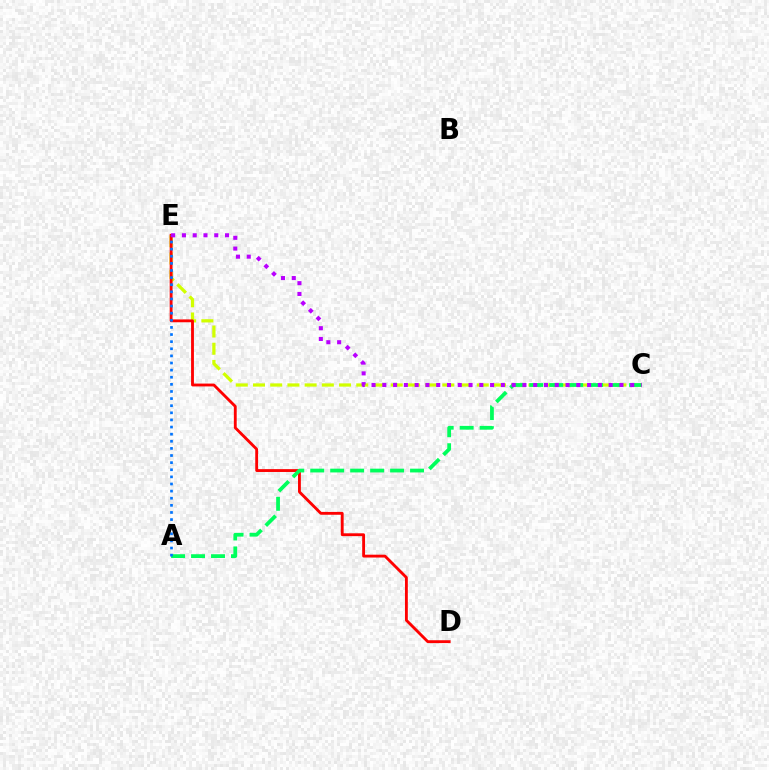{('C', 'E'): [{'color': '#d1ff00', 'line_style': 'dashed', 'thickness': 2.34}, {'color': '#b900ff', 'line_style': 'dotted', 'thickness': 2.93}], ('D', 'E'): [{'color': '#ff0000', 'line_style': 'solid', 'thickness': 2.05}], ('A', 'C'): [{'color': '#00ff5c', 'line_style': 'dashed', 'thickness': 2.71}], ('A', 'E'): [{'color': '#0074ff', 'line_style': 'dotted', 'thickness': 1.93}]}